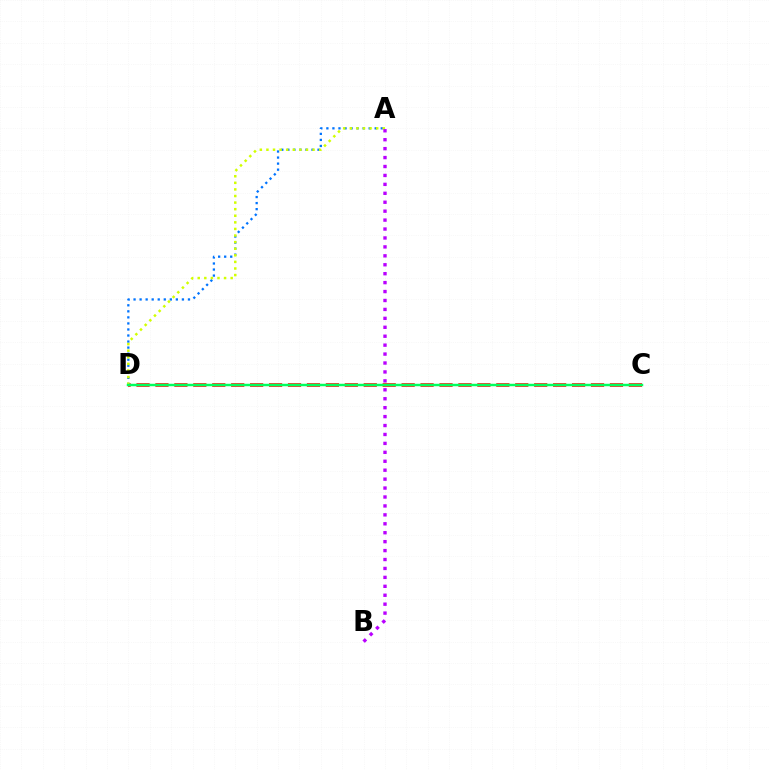{('C', 'D'): [{'color': '#ff0000', 'line_style': 'dashed', 'thickness': 2.57}, {'color': '#00ff5c', 'line_style': 'solid', 'thickness': 1.76}], ('A', 'D'): [{'color': '#0074ff', 'line_style': 'dotted', 'thickness': 1.64}, {'color': '#d1ff00', 'line_style': 'dotted', 'thickness': 1.79}], ('A', 'B'): [{'color': '#b900ff', 'line_style': 'dotted', 'thickness': 2.43}]}